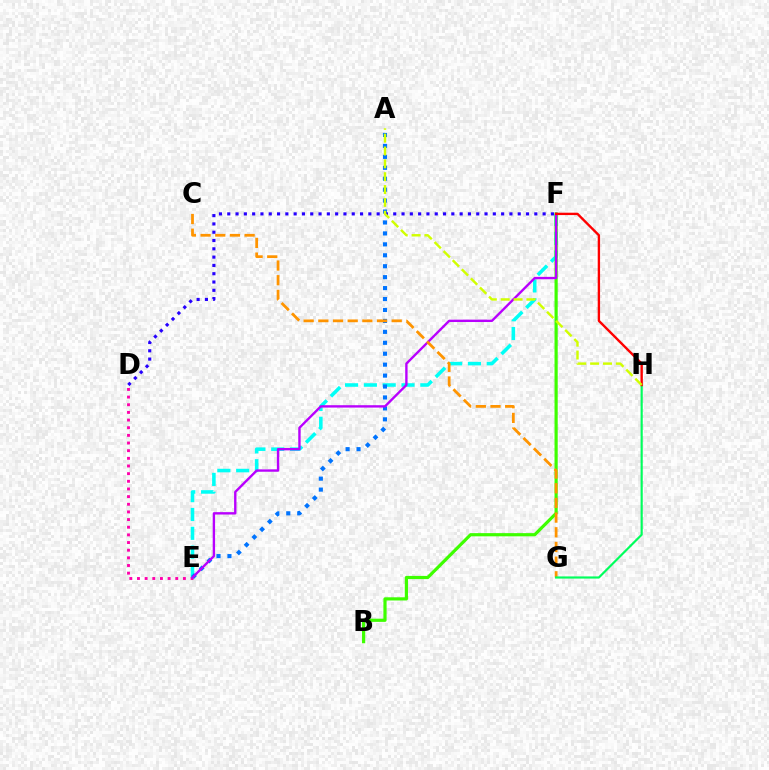{('D', 'E'): [{'color': '#ff00ac', 'line_style': 'dotted', 'thickness': 2.08}], ('E', 'F'): [{'color': '#00fff6', 'line_style': 'dashed', 'thickness': 2.56}, {'color': '#b900ff', 'line_style': 'solid', 'thickness': 1.71}], ('B', 'F'): [{'color': '#3dff00', 'line_style': 'solid', 'thickness': 2.29}], ('A', 'E'): [{'color': '#0074ff', 'line_style': 'dotted', 'thickness': 2.97}], ('D', 'F'): [{'color': '#2500ff', 'line_style': 'dotted', 'thickness': 2.25}], ('C', 'G'): [{'color': '#ff9400', 'line_style': 'dashed', 'thickness': 1.99}], ('G', 'H'): [{'color': '#00ff5c', 'line_style': 'solid', 'thickness': 1.56}], ('F', 'H'): [{'color': '#ff0000', 'line_style': 'solid', 'thickness': 1.7}], ('A', 'H'): [{'color': '#d1ff00', 'line_style': 'dashed', 'thickness': 1.75}]}